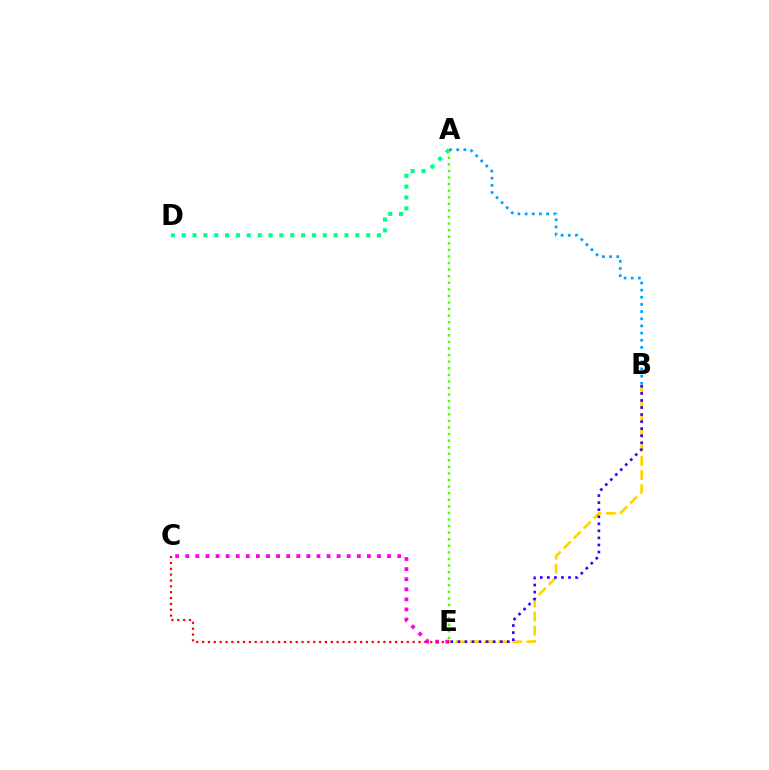{('B', 'E'): [{'color': '#ffd500', 'line_style': 'dashed', 'thickness': 1.93}, {'color': '#3700ff', 'line_style': 'dotted', 'thickness': 1.92}], ('A', 'D'): [{'color': '#00ff86', 'line_style': 'dotted', 'thickness': 2.95}], ('C', 'E'): [{'color': '#ff00ed', 'line_style': 'dotted', 'thickness': 2.74}, {'color': '#ff0000', 'line_style': 'dotted', 'thickness': 1.59}], ('A', 'E'): [{'color': '#4fff00', 'line_style': 'dotted', 'thickness': 1.79}], ('A', 'B'): [{'color': '#009eff', 'line_style': 'dotted', 'thickness': 1.95}]}